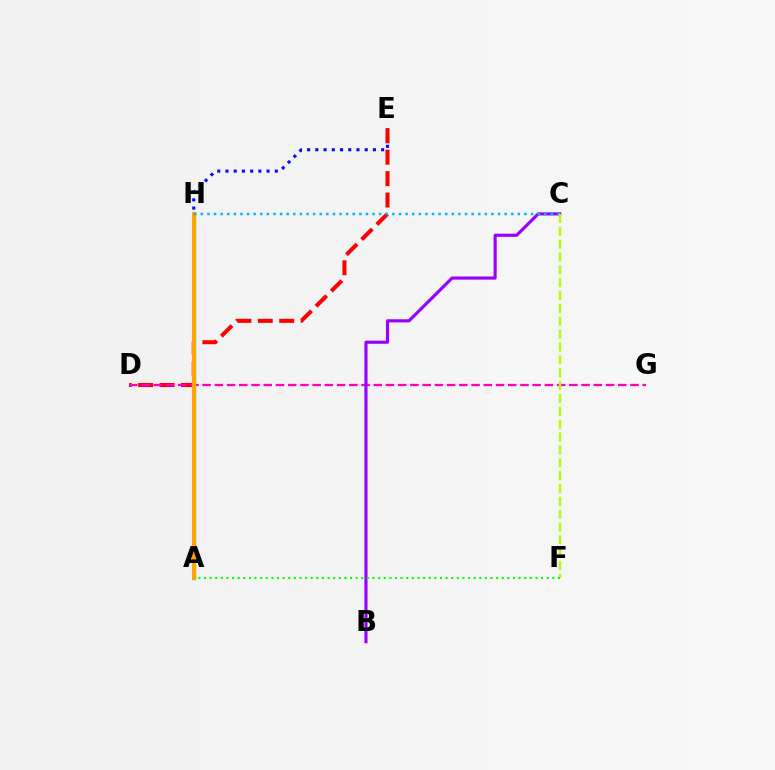{('E', 'H'): [{'color': '#0010ff', 'line_style': 'dotted', 'thickness': 2.24}], ('A', 'H'): [{'color': '#00ff9d', 'line_style': 'solid', 'thickness': 2.43}, {'color': '#ffa500', 'line_style': 'solid', 'thickness': 2.98}], ('D', 'E'): [{'color': '#ff0000', 'line_style': 'dashed', 'thickness': 2.91}], ('D', 'G'): [{'color': '#ff00bd', 'line_style': 'dashed', 'thickness': 1.66}], ('B', 'C'): [{'color': '#9b00ff', 'line_style': 'solid', 'thickness': 2.26}], ('C', 'H'): [{'color': '#00b5ff', 'line_style': 'dotted', 'thickness': 1.79}], ('C', 'F'): [{'color': '#b3ff00', 'line_style': 'dashed', 'thickness': 1.75}], ('A', 'F'): [{'color': '#08ff00', 'line_style': 'dotted', 'thickness': 1.53}]}